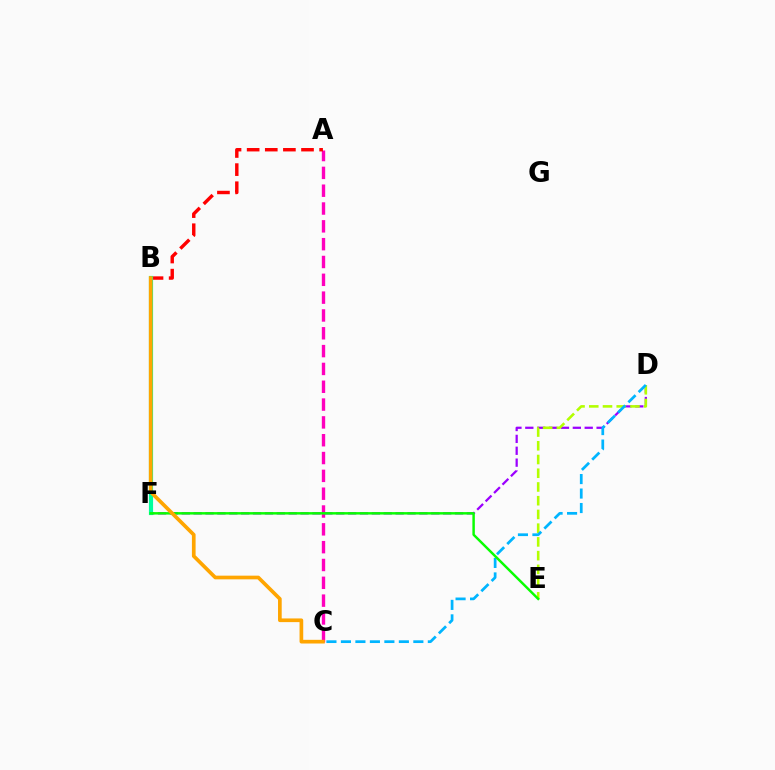{('B', 'F'): [{'color': '#0010ff', 'line_style': 'solid', 'thickness': 2.65}, {'color': '#00ff9d', 'line_style': 'solid', 'thickness': 3.0}], ('A', 'C'): [{'color': '#ff00bd', 'line_style': 'dashed', 'thickness': 2.42}], ('D', 'F'): [{'color': '#9b00ff', 'line_style': 'dashed', 'thickness': 1.61}], ('D', 'E'): [{'color': '#b3ff00', 'line_style': 'dashed', 'thickness': 1.87}], ('C', 'D'): [{'color': '#00b5ff', 'line_style': 'dashed', 'thickness': 1.97}], ('A', 'B'): [{'color': '#ff0000', 'line_style': 'dashed', 'thickness': 2.46}], ('E', 'F'): [{'color': '#08ff00', 'line_style': 'solid', 'thickness': 1.77}], ('B', 'C'): [{'color': '#ffa500', 'line_style': 'solid', 'thickness': 2.65}]}